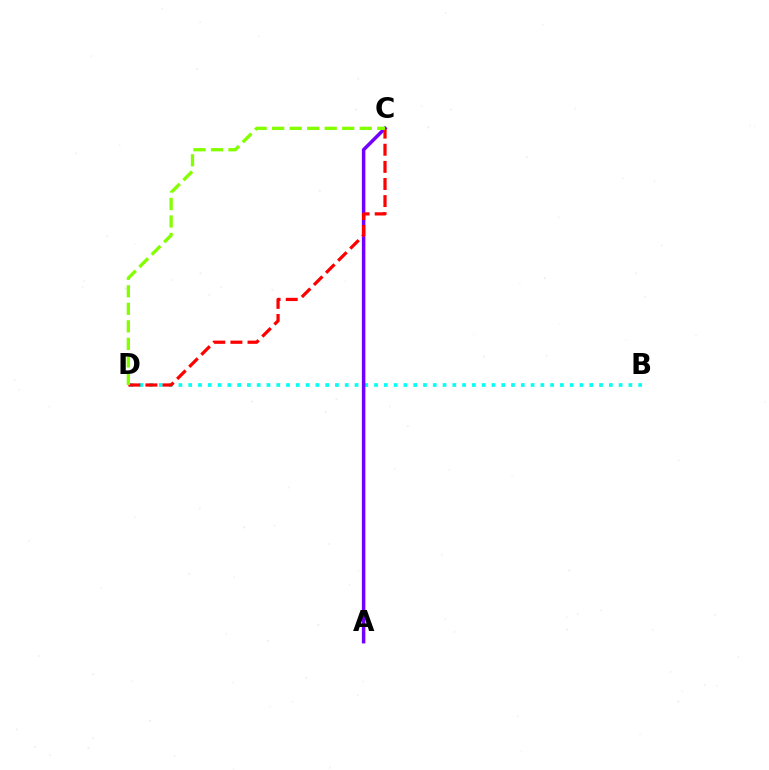{('B', 'D'): [{'color': '#00fff6', 'line_style': 'dotted', 'thickness': 2.66}], ('A', 'C'): [{'color': '#7200ff', 'line_style': 'solid', 'thickness': 2.52}], ('C', 'D'): [{'color': '#ff0000', 'line_style': 'dashed', 'thickness': 2.33}, {'color': '#84ff00', 'line_style': 'dashed', 'thickness': 2.38}]}